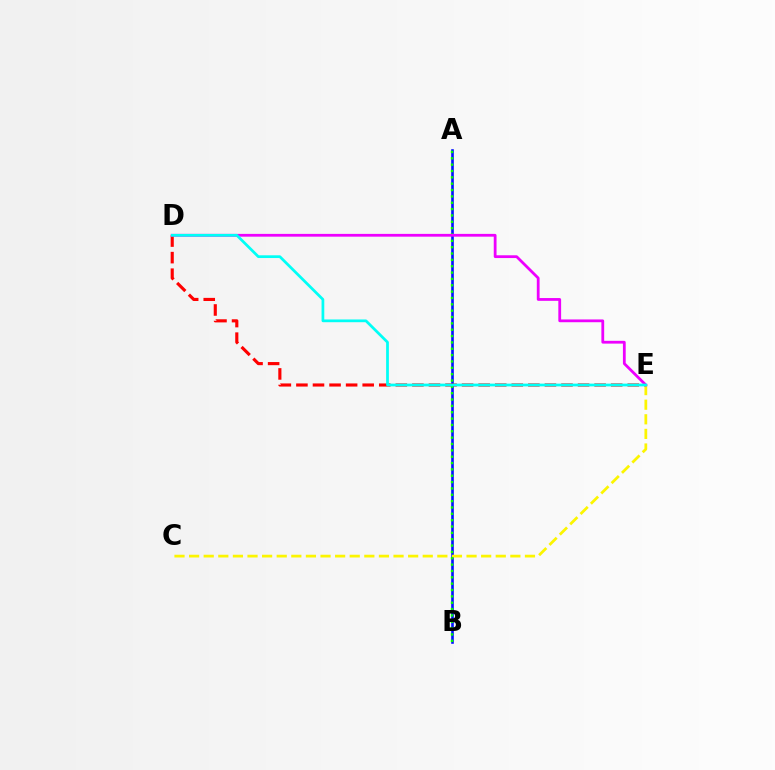{('A', 'B'): [{'color': '#0010ff', 'line_style': 'solid', 'thickness': 1.88}, {'color': '#08ff00', 'line_style': 'dotted', 'thickness': 1.72}], ('D', 'E'): [{'color': '#ff0000', 'line_style': 'dashed', 'thickness': 2.25}, {'color': '#ee00ff', 'line_style': 'solid', 'thickness': 2.0}, {'color': '#00fff6', 'line_style': 'solid', 'thickness': 1.97}], ('C', 'E'): [{'color': '#fcf500', 'line_style': 'dashed', 'thickness': 1.98}]}